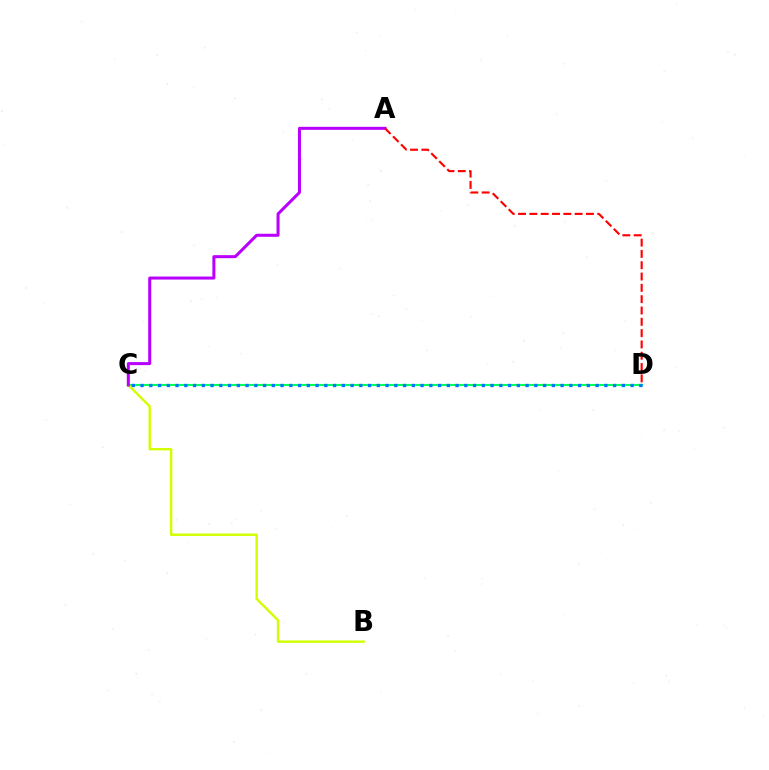{('C', 'D'): [{'color': '#00ff5c', 'line_style': 'solid', 'thickness': 1.51}, {'color': '#0074ff', 'line_style': 'dotted', 'thickness': 2.38}], ('B', 'C'): [{'color': '#d1ff00', 'line_style': 'solid', 'thickness': 1.74}], ('A', 'C'): [{'color': '#b900ff', 'line_style': 'solid', 'thickness': 2.18}], ('A', 'D'): [{'color': '#ff0000', 'line_style': 'dashed', 'thickness': 1.54}]}